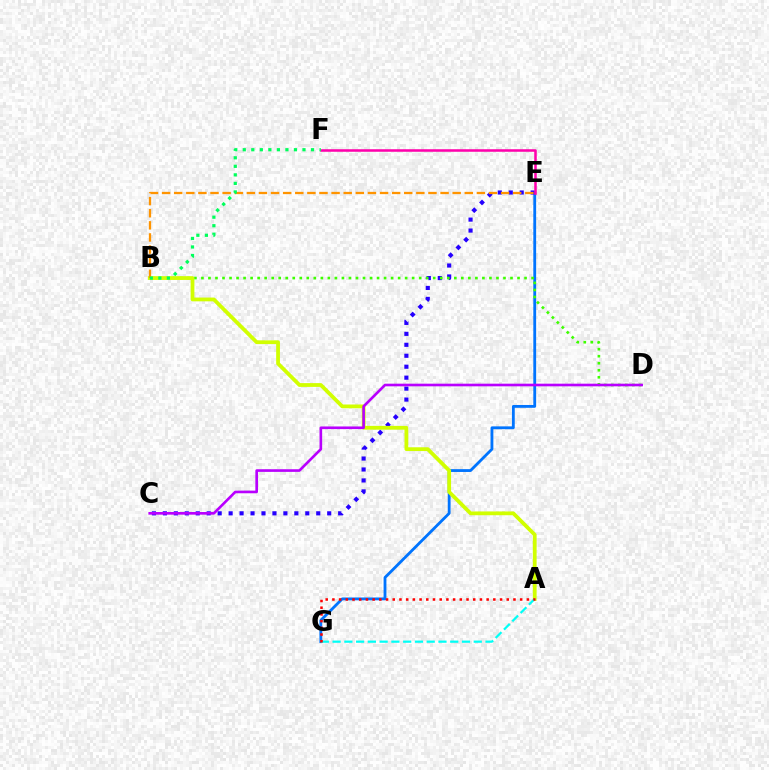{('E', 'G'): [{'color': '#0074ff', 'line_style': 'solid', 'thickness': 2.03}], ('C', 'E'): [{'color': '#2500ff', 'line_style': 'dotted', 'thickness': 2.98}], ('B', 'D'): [{'color': '#3dff00', 'line_style': 'dotted', 'thickness': 1.91}], ('E', 'F'): [{'color': '#ff00ac', 'line_style': 'solid', 'thickness': 1.82}], ('A', 'B'): [{'color': '#d1ff00', 'line_style': 'solid', 'thickness': 2.72}], ('C', 'D'): [{'color': '#b900ff', 'line_style': 'solid', 'thickness': 1.9}], ('B', 'E'): [{'color': '#ff9400', 'line_style': 'dashed', 'thickness': 1.64}], ('B', 'F'): [{'color': '#00ff5c', 'line_style': 'dotted', 'thickness': 2.32}], ('A', 'G'): [{'color': '#00fff6', 'line_style': 'dashed', 'thickness': 1.6}, {'color': '#ff0000', 'line_style': 'dotted', 'thickness': 1.82}]}